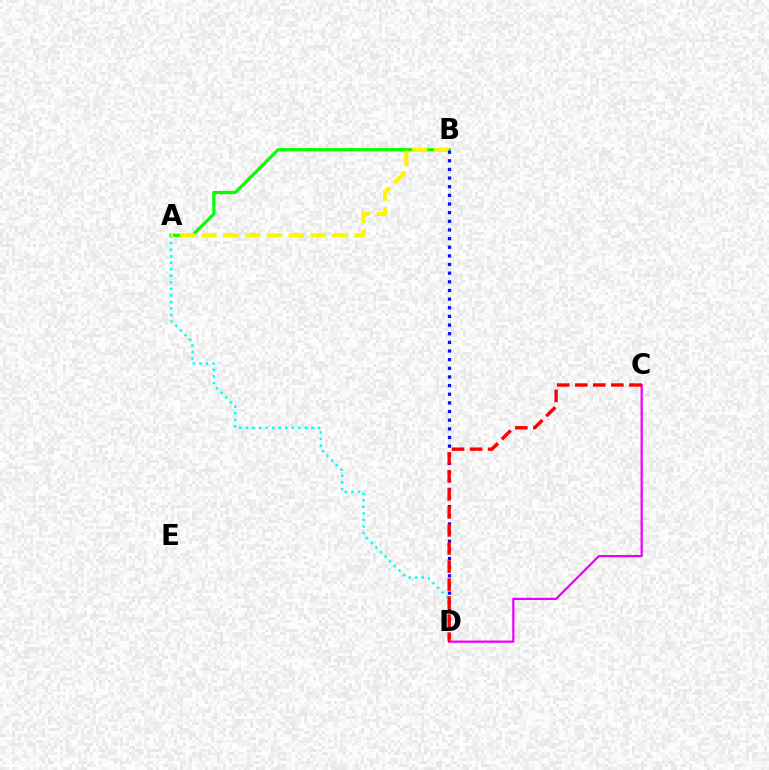{('A', 'B'): [{'color': '#08ff00', 'line_style': 'solid', 'thickness': 2.34}, {'color': '#fcf500', 'line_style': 'dashed', 'thickness': 2.96}], ('A', 'D'): [{'color': '#00fff6', 'line_style': 'dotted', 'thickness': 1.78}], ('B', 'D'): [{'color': '#0010ff', 'line_style': 'dotted', 'thickness': 2.35}], ('C', 'D'): [{'color': '#ee00ff', 'line_style': 'solid', 'thickness': 1.62}, {'color': '#ff0000', 'line_style': 'dashed', 'thickness': 2.45}]}